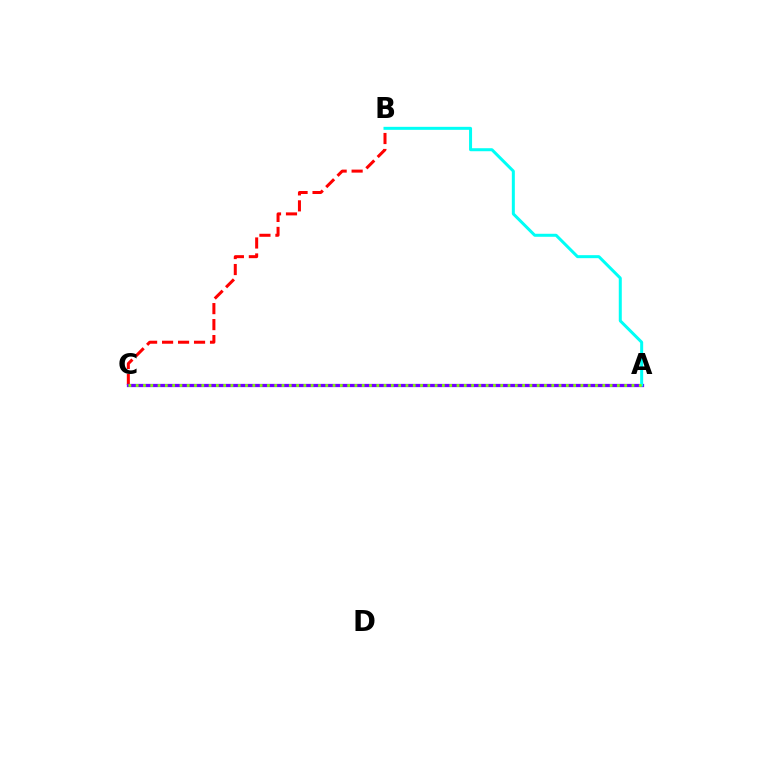{('B', 'C'): [{'color': '#ff0000', 'line_style': 'dashed', 'thickness': 2.17}], ('A', 'C'): [{'color': '#7200ff', 'line_style': 'solid', 'thickness': 2.34}, {'color': '#84ff00', 'line_style': 'dotted', 'thickness': 1.98}], ('A', 'B'): [{'color': '#00fff6', 'line_style': 'solid', 'thickness': 2.16}]}